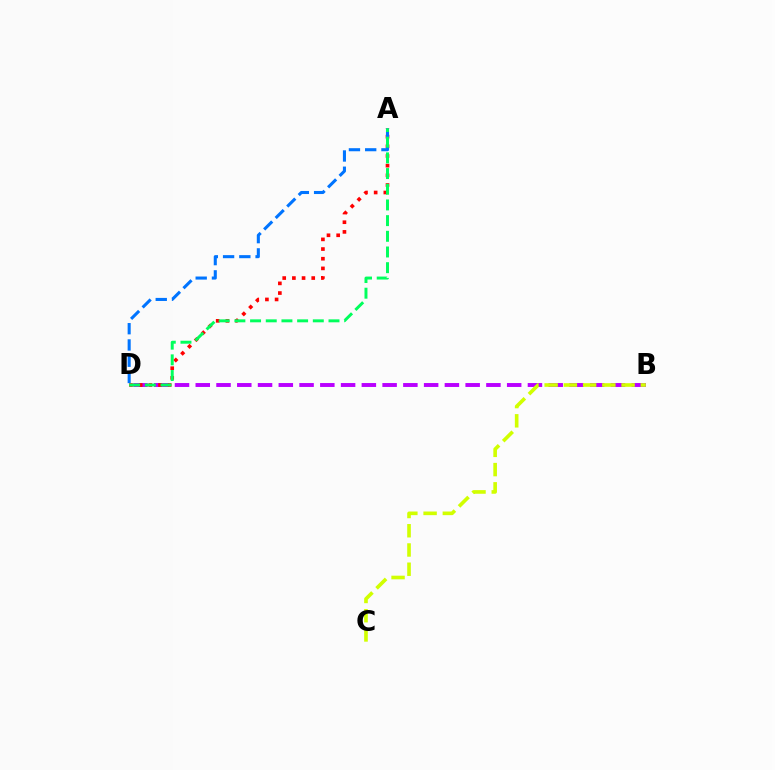{('B', 'D'): [{'color': '#b900ff', 'line_style': 'dashed', 'thickness': 2.82}], ('A', 'D'): [{'color': '#ff0000', 'line_style': 'dotted', 'thickness': 2.63}, {'color': '#0074ff', 'line_style': 'dashed', 'thickness': 2.21}, {'color': '#00ff5c', 'line_style': 'dashed', 'thickness': 2.13}], ('B', 'C'): [{'color': '#d1ff00', 'line_style': 'dashed', 'thickness': 2.61}]}